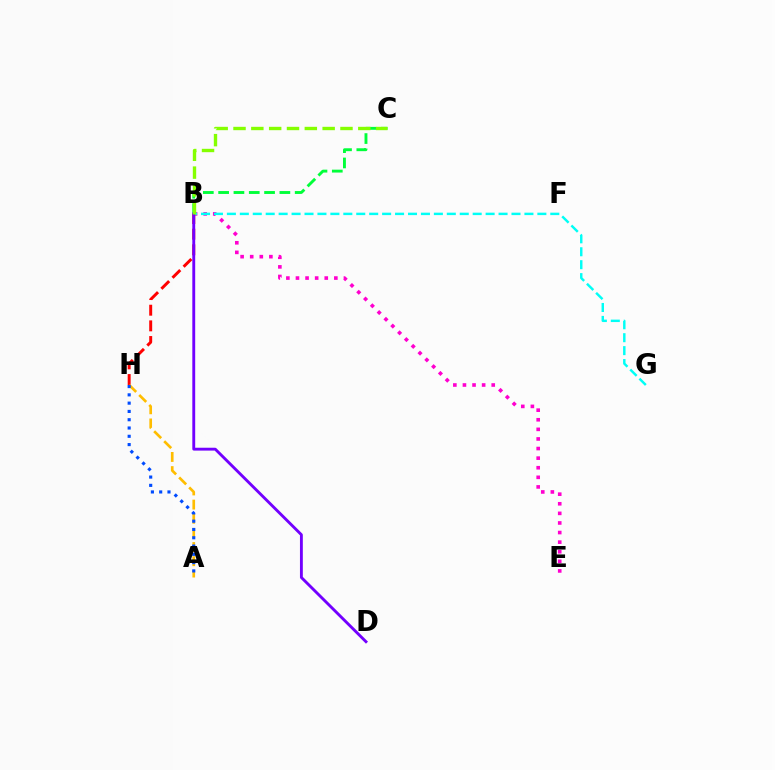{('B', 'E'): [{'color': '#ff00cf', 'line_style': 'dotted', 'thickness': 2.61}], ('B', 'H'): [{'color': '#ff0000', 'line_style': 'dashed', 'thickness': 2.13}], ('A', 'H'): [{'color': '#ffbd00', 'line_style': 'dashed', 'thickness': 1.92}, {'color': '#004bff', 'line_style': 'dotted', 'thickness': 2.25}], ('B', 'C'): [{'color': '#00ff39', 'line_style': 'dashed', 'thickness': 2.08}, {'color': '#84ff00', 'line_style': 'dashed', 'thickness': 2.42}], ('B', 'G'): [{'color': '#00fff6', 'line_style': 'dashed', 'thickness': 1.76}], ('B', 'D'): [{'color': '#7200ff', 'line_style': 'solid', 'thickness': 2.06}]}